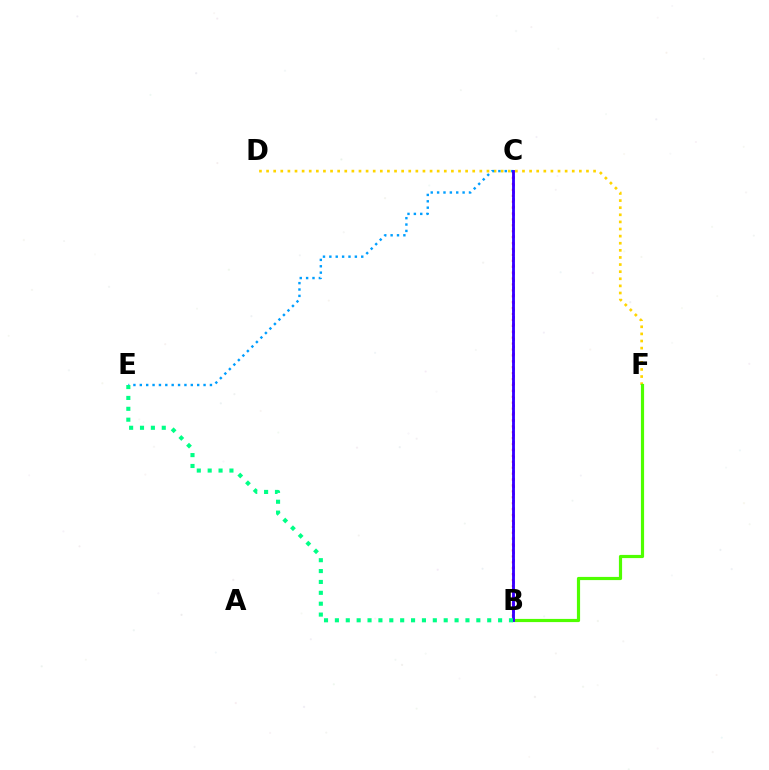{('D', 'F'): [{'color': '#ffd500', 'line_style': 'dotted', 'thickness': 1.93}], ('B', 'F'): [{'color': '#4fff00', 'line_style': 'solid', 'thickness': 2.29}], ('B', 'C'): [{'color': '#ff0000', 'line_style': 'dotted', 'thickness': 1.61}, {'color': '#ff00ed', 'line_style': 'dotted', 'thickness': 2.0}, {'color': '#3700ff', 'line_style': 'solid', 'thickness': 2.05}], ('C', 'E'): [{'color': '#009eff', 'line_style': 'dotted', 'thickness': 1.73}], ('B', 'E'): [{'color': '#00ff86', 'line_style': 'dotted', 'thickness': 2.96}]}